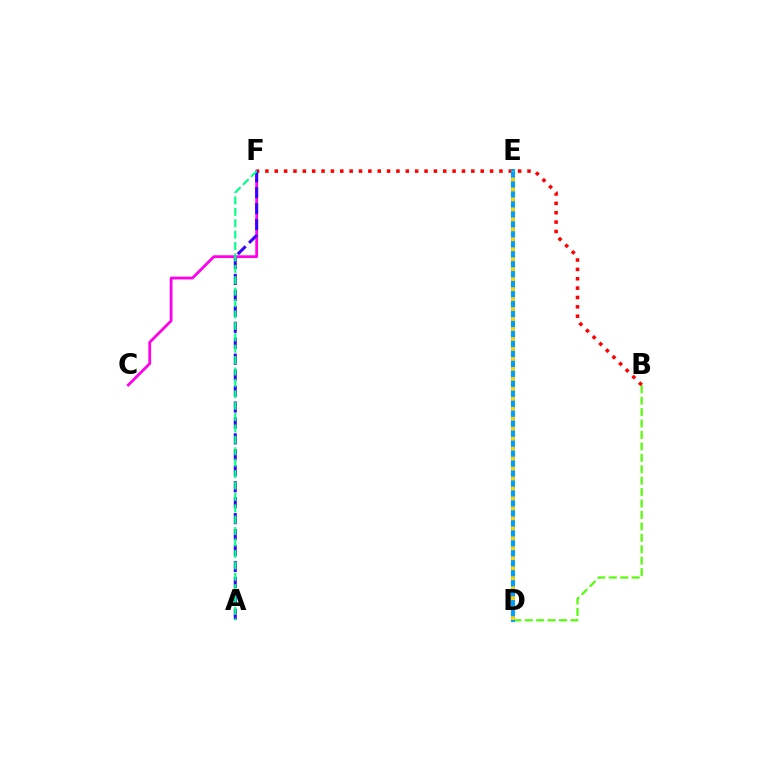{('C', 'F'): [{'color': '#ff00ed', 'line_style': 'solid', 'thickness': 2.01}], ('B', 'D'): [{'color': '#4fff00', 'line_style': 'dashed', 'thickness': 1.55}], ('B', 'F'): [{'color': '#ff0000', 'line_style': 'dotted', 'thickness': 2.54}], ('D', 'E'): [{'color': '#009eff', 'line_style': 'solid', 'thickness': 2.89}, {'color': '#ffd500', 'line_style': 'dotted', 'thickness': 2.71}], ('A', 'F'): [{'color': '#3700ff', 'line_style': 'dashed', 'thickness': 2.17}, {'color': '#00ff86', 'line_style': 'dashed', 'thickness': 1.55}]}